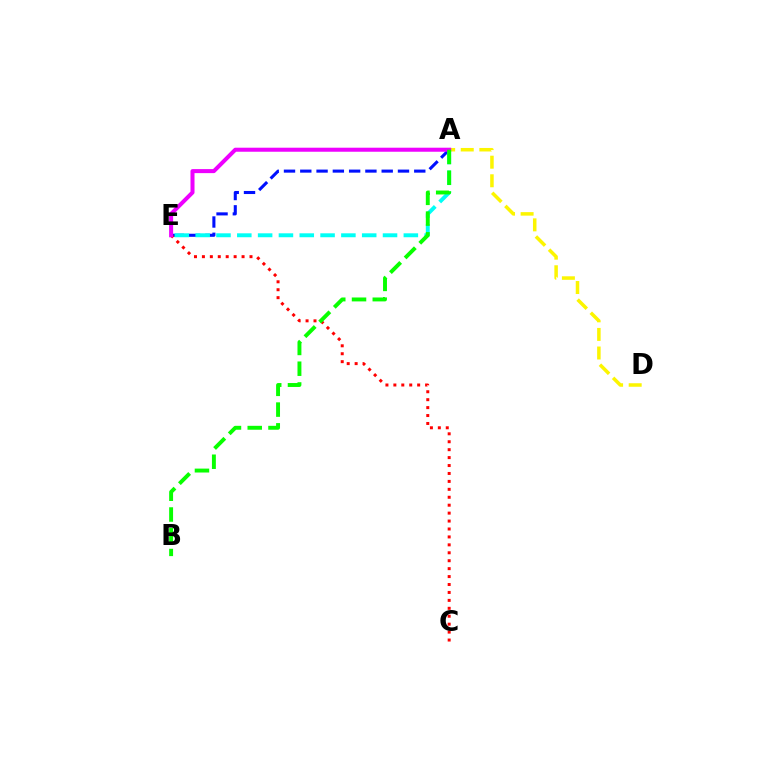{('A', 'E'): [{'color': '#0010ff', 'line_style': 'dashed', 'thickness': 2.21}, {'color': '#00fff6', 'line_style': 'dashed', 'thickness': 2.83}, {'color': '#ee00ff', 'line_style': 'solid', 'thickness': 2.9}], ('C', 'E'): [{'color': '#ff0000', 'line_style': 'dotted', 'thickness': 2.16}], ('A', 'D'): [{'color': '#fcf500', 'line_style': 'dashed', 'thickness': 2.52}], ('A', 'B'): [{'color': '#08ff00', 'line_style': 'dashed', 'thickness': 2.82}]}